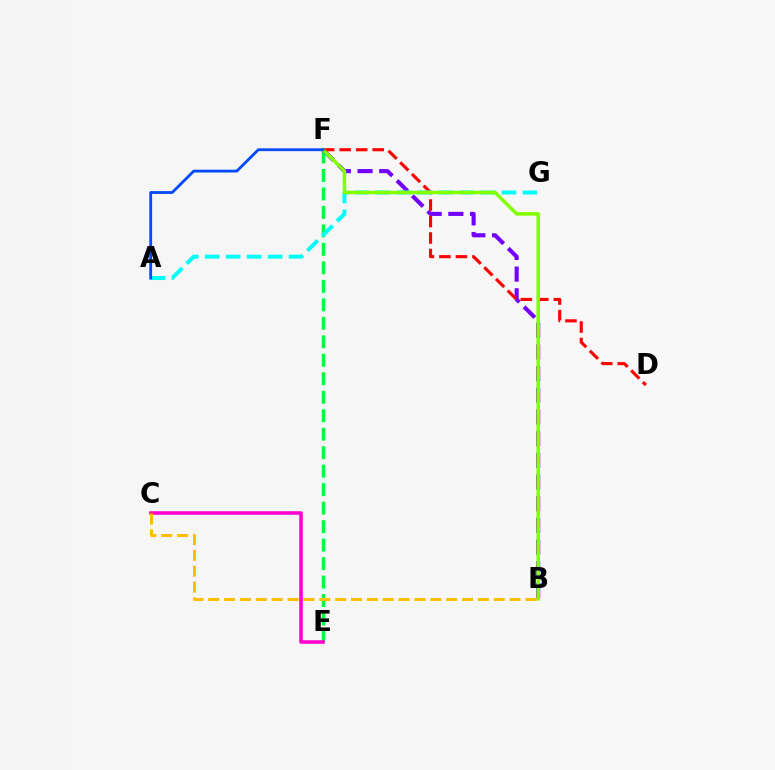{('E', 'F'): [{'color': '#00ff39', 'line_style': 'dashed', 'thickness': 2.51}], ('B', 'F'): [{'color': '#7200ff', 'line_style': 'dashed', 'thickness': 2.95}, {'color': '#84ff00', 'line_style': 'solid', 'thickness': 2.54}], ('D', 'F'): [{'color': '#ff0000', 'line_style': 'dashed', 'thickness': 2.24}], ('A', 'G'): [{'color': '#00fff6', 'line_style': 'dashed', 'thickness': 2.85}], ('C', 'E'): [{'color': '#ff00cf', 'line_style': 'solid', 'thickness': 2.55}], ('A', 'F'): [{'color': '#004bff', 'line_style': 'solid', 'thickness': 2.02}], ('B', 'C'): [{'color': '#ffbd00', 'line_style': 'dashed', 'thickness': 2.15}]}